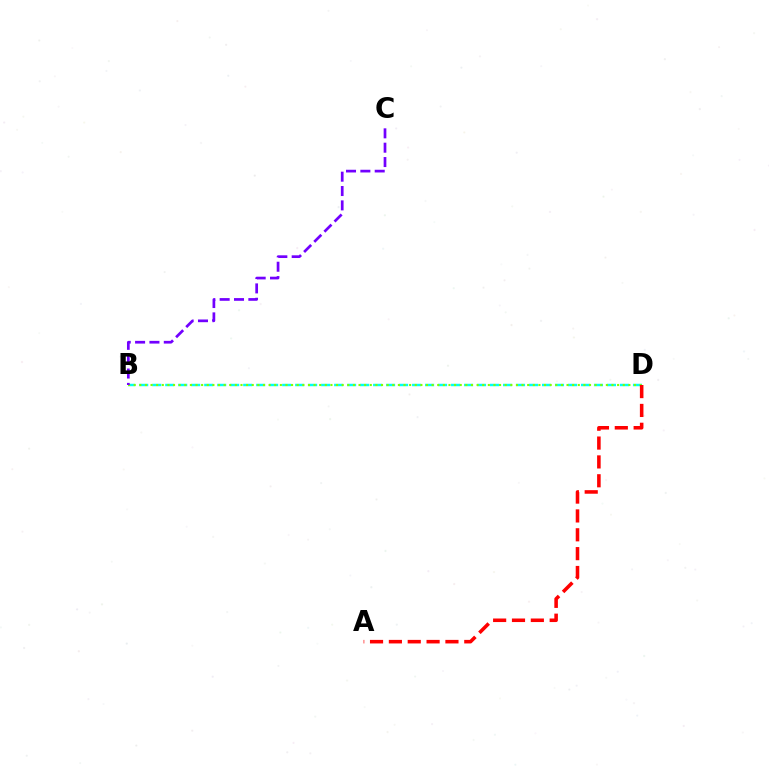{('B', 'D'): [{'color': '#00fff6', 'line_style': 'dashed', 'thickness': 1.77}, {'color': '#84ff00', 'line_style': 'dotted', 'thickness': 1.53}], ('A', 'D'): [{'color': '#ff0000', 'line_style': 'dashed', 'thickness': 2.56}], ('B', 'C'): [{'color': '#7200ff', 'line_style': 'dashed', 'thickness': 1.95}]}